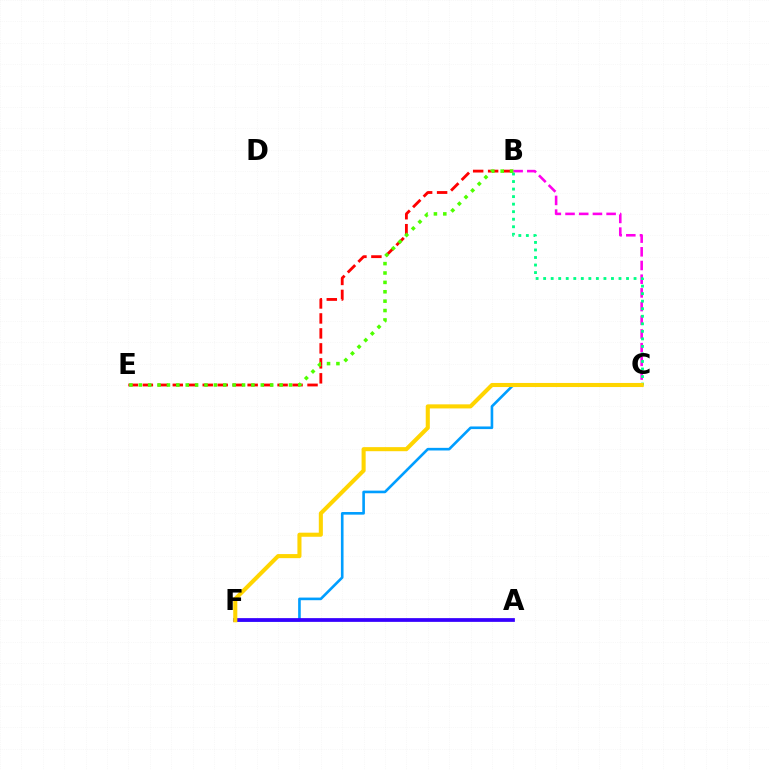{('B', 'E'): [{'color': '#ff0000', 'line_style': 'dashed', 'thickness': 2.03}, {'color': '#4fff00', 'line_style': 'dotted', 'thickness': 2.55}], ('B', 'C'): [{'color': '#ff00ed', 'line_style': 'dashed', 'thickness': 1.86}, {'color': '#00ff86', 'line_style': 'dotted', 'thickness': 2.05}], ('C', 'F'): [{'color': '#009eff', 'line_style': 'solid', 'thickness': 1.89}, {'color': '#ffd500', 'line_style': 'solid', 'thickness': 2.94}], ('A', 'F'): [{'color': '#3700ff', 'line_style': 'solid', 'thickness': 2.69}]}